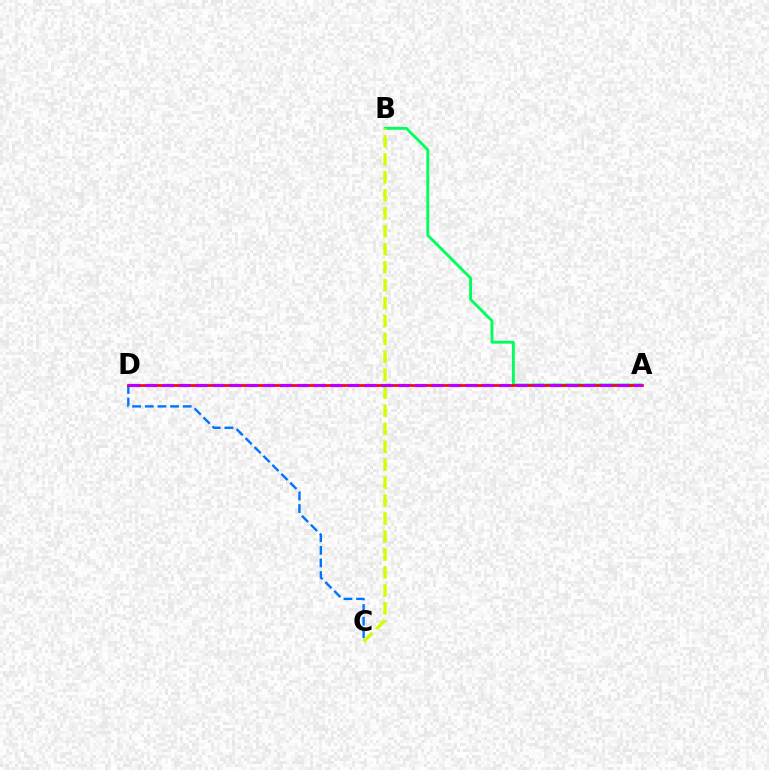{('C', 'D'): [{'color': '#0074ff', 'line_style': 'dashed', 'thickness': 1.72}], ('A', 'B'): [{'color': '#00ff5c', 'line_style': 'solid', 'thickness': 2.06}], ('B', 'C'): [{'color': '#d1ff00', 'line_style': 'dashed', 'thickness': 2.44}], ('A', 'D'): [{'color': '#ff0000', 'line_style': 'solid', 'thickness': 1.93}, {'color': '#b900ff', 'line_style': 'dashed', 'thickness': 2.29}]}